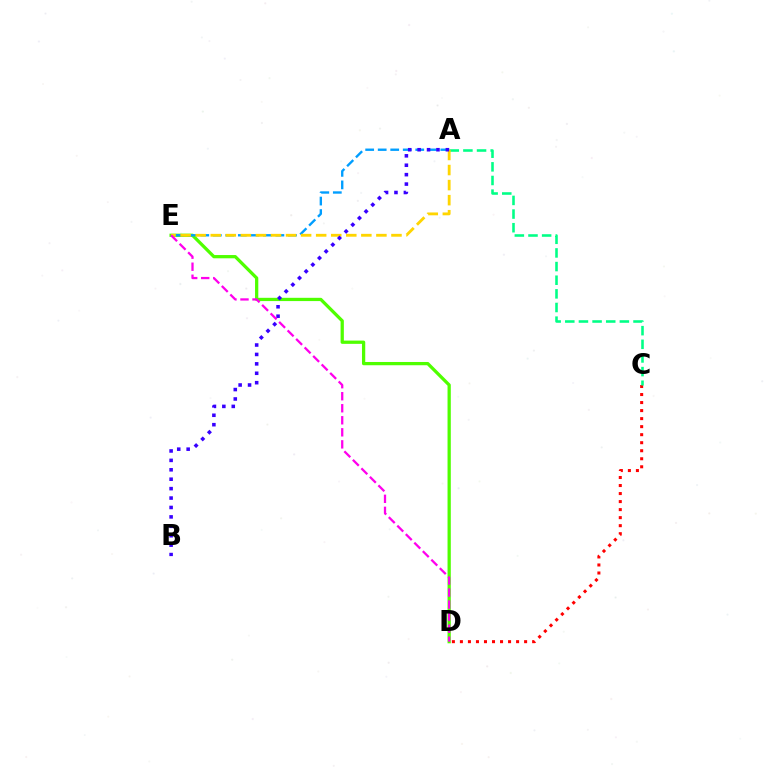{('D', 'E'): [{'color': '#4fff00', 'line_style': 'solid', 'thickness': 2.35}, {'color': '#ff00ed', 'line_style': 'dashed', 'thickness': 1.63}], ('C', 'D'): [{'color': '#ff0000', 'line_style': 'dotted', 'thickness': 2.18}], ('A', 'E'): [{'color': '#009eff', 'line_style': 'dashed', 'thickness': 1.7}, {'color': '#ffd500', 'line_style': 'dashed', 'thickness': 2.05}], ('A', 'C'): [{'color': '#00ff86', 'line_style': 'dashed', 'thickness': 1.85}], ('A', 'B'): [{'color': '#3700ff', 'line_style': 'dotted', 'thickness': 2.56}]}